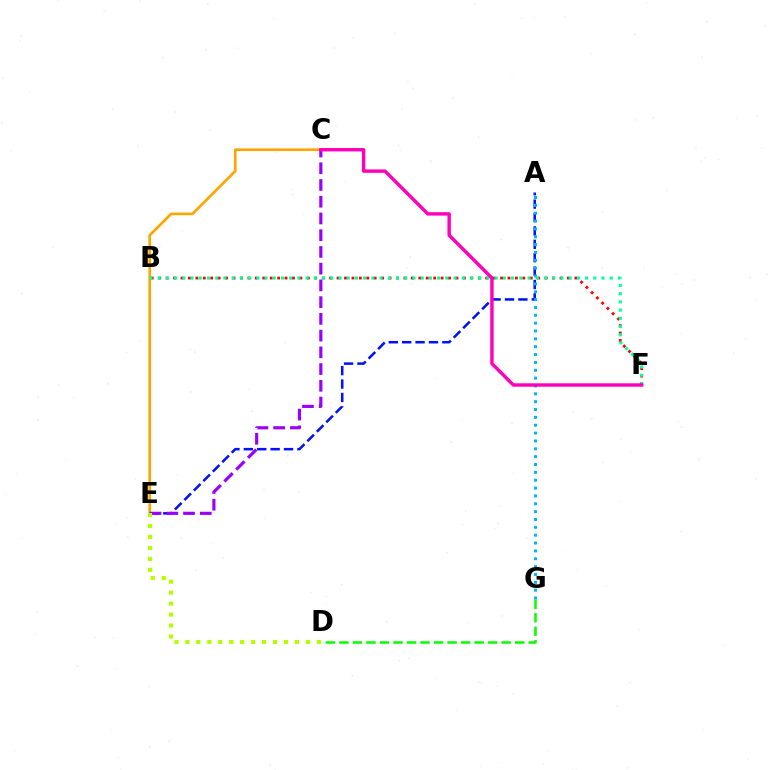{('C', 'E'): [{'color': '#ffa500', 'line_style': 'solid', 'thickness': 1.93}, {'color': '#9b00ff', 'line_style': 'dashed', 'thickness': 2.27}], ('B', 'F'): [{'color': '#ff0000', 'line_style': 'dotted', 'thickness': 2.02}, {'color': '#00ff9d', 'line_style': 'dotted', 'thickness': 2.23}], ('A', 'E'): [{'color': '#0010ff', 'line_style': 'dashed', 'thickness': 1.82}], ('A', 'G'): [{'color': '#00b5ff', 'line_style': 'dotted', 'thickness': 2.13}], ('D', 'E'): [{'color': '#b3ff00', 'line_style': 'dotted', 'thickness': 2.98}], ('C', 'F'): [{'color': '#ff00bd', 'line_style': 'solid', 'thickness': 2.46}], ('D', 'G'): [{'color': '#08ff00', 'line_style': 'dashed', 'thickness': 1.84}]}